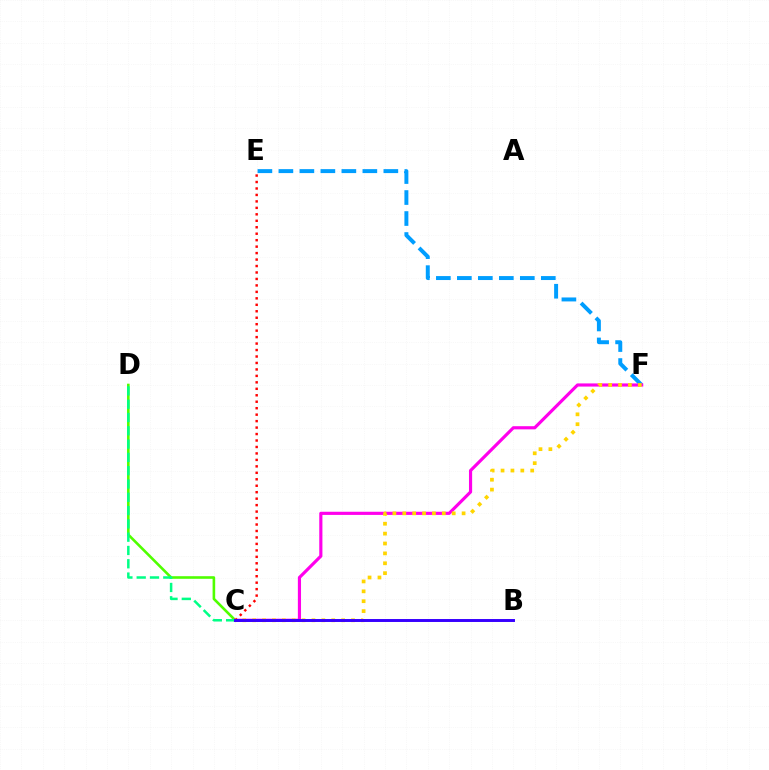{('C', 'D'): [{'color': '#4fff00', 'line_style': 'solid', 'thickness': 1.88}, {'color': '#00ff86', 'line_style': 'dashed', 'thickness': 1.81}], ('E', 'F'): [{'color': '#009eff', 'line_style': 'dashed', 'thickness': 2.85}], ('C', 'F'): [{'color': '#ff00ed', 'line_style': 'solid', 'thickness': 2.28}, {'color': '#ffd500', 'line_style': 'dotted', 'thickness': 2.69}], ('C', 'E'): [{'color': '#ff0000', 'line_style': 'dotted', 'thickness': 1.76}], ('B', 'C'): [{'color': '#3700ff', 'line_style': 'solid', 'thickness': 2.12}]}